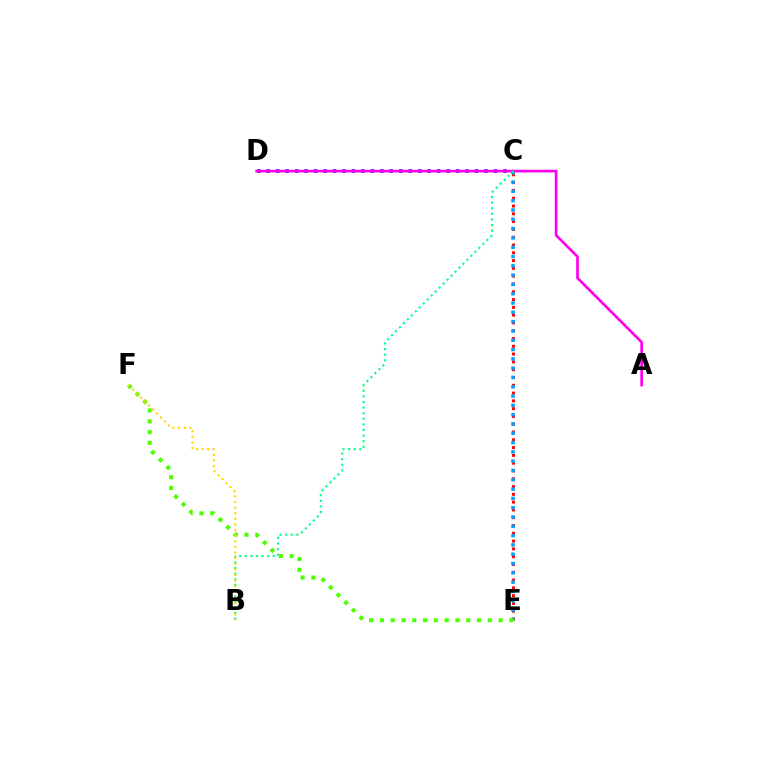{('C', 'E'): [{'color': '#ff0000', 'line_style': 'dotted', 'thickness': 2.12}, {'color': '#009eff', 'line_style': 'dotted', 'thickness': 2.53}], ('C', 'D'): [{'color': '#3700ff', 'line_style': 'dotted', 'thickness': 2.57}], ('E', 'F'): [{'color': '#4fff00', 'line_style': 'dotted', 'thickness': 2.93}], ('A', 'D'): [{'color': '#ff00ed', 'line_style': 'solid', 'thickness': 1.92}], ('B', 'C'): [{'color': '#00ff86', 'line_style': 'dotted', 'thickness': 1.52}], ('B', 'F'): [{'color': '#ffd500', 'line_style': 'dotted', 'thickness': 1.53}]}